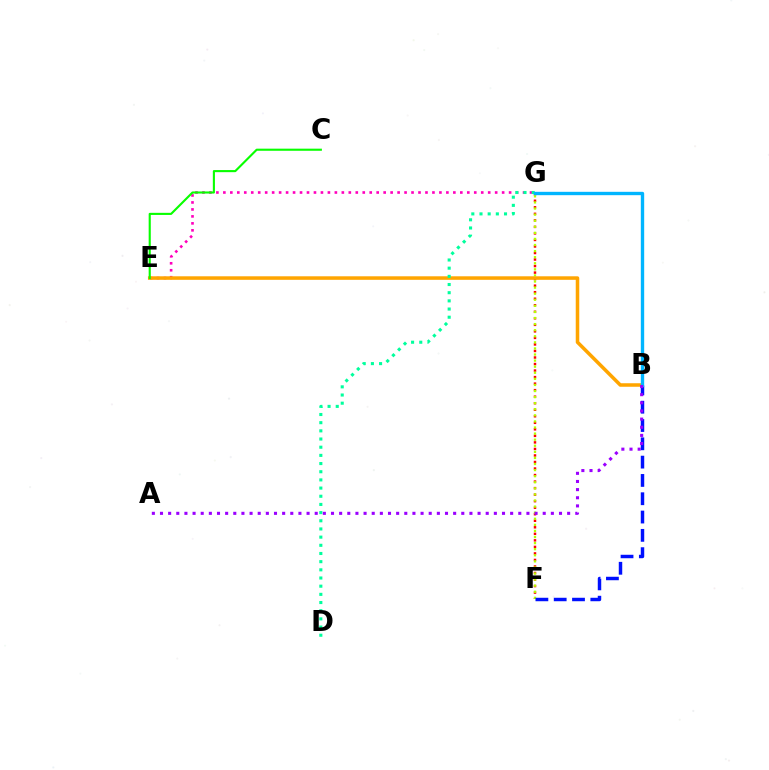{('E', 'G'): [{'color': '#ff00bd', 'line_style': 'dotted', 'thickness': 1.89}], ('F', 'G'): [{'color': '#ff0000', 'line_style': 'dotted', 'thickness': 1.77}, {'color': '#b3ff00', 'line_style': 'dotted', 'thickness': 1.65}], ('B', 'E'): [{'color': '#ffa500', 'line_style': 'solid', 'thickness': 2.54}], ('B', 'F'): [{'color': '#0010ff', 'line_style': 'dashed', 'thickness': 2.49}], ('C', 'E'): [{'color': '#08ff00', 'line_style': 'solid', 'thickness': 1.52}], ('D', 'G'): [{'color': '#00ff9d', 'line_style': 'dotted', 'thickness': 2.22}], ('B', 'G'): [{'color': '#00b5ff', 'line_style': 'solid', 'thickness': 2.42}], ('A', 'B'): [{'color': '#9b00ff', 'line_style': 'dotted', 'thickness': 2.21}]}